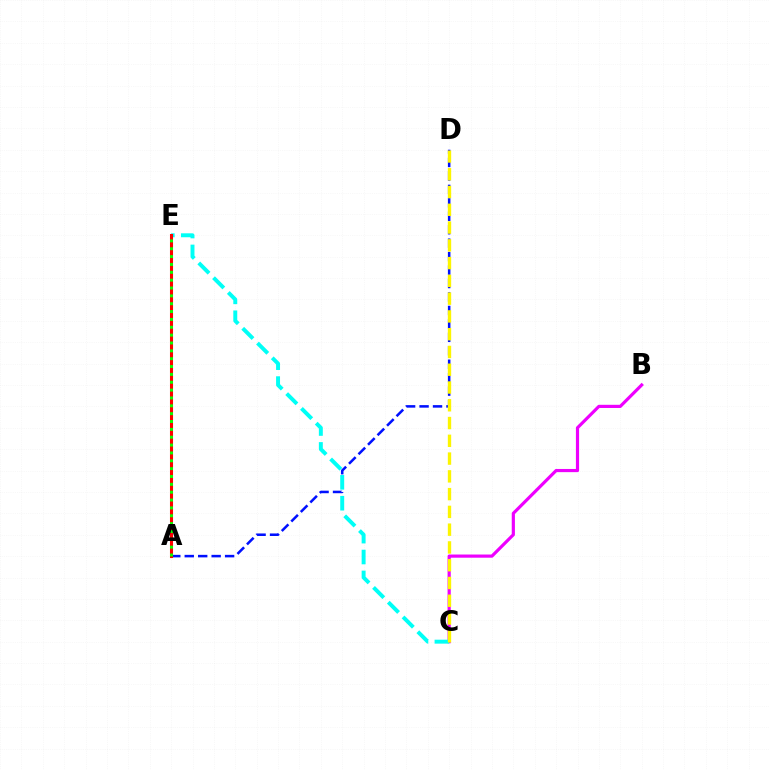{('B', 'C'): [{'color': '#ee00ff', 'line_style': 'solid', 'thickness': 2.29}], ('A', 'D'): [{'color': '#0010ff', 'line_style': 'dashed', 'thickness': 1.83}], ('C', 'E'): [{'color': '#00fff6', 'line_style': 'dashed', 'thickness': 2.84}], ('A', 'E'): [{'color': '#ff0000', 'line_style': 'solid', 'thickness': 2.21}, {'color': '#08ff00', 'line_style': 'dotted', 'thickness': 2.13}], ('C', 'D'): [{'color': '#fcf500', 'line_style': 'dashed', 'thickness': 2.41}]}